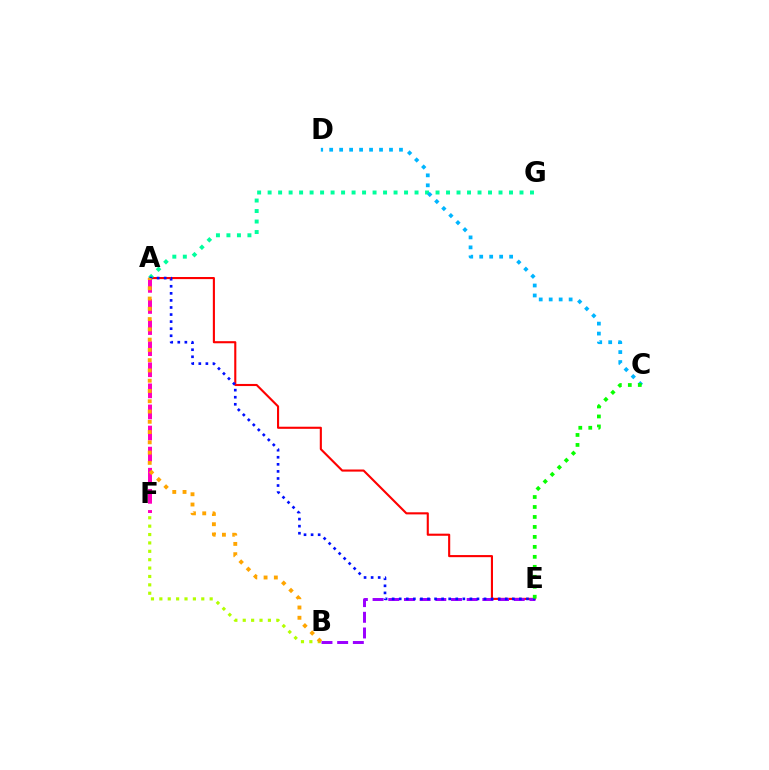{('A', 'E'): [{'color': '#ff0000', 'line_style': 'solid', 'thickness': 1.52}, {'color': '#0010ff', 'line_style': 'dotted', 'thickness': 1.92}], ('B', 'E'): [{'color': '#9b00ff', 'line_style': 'dashed', 'thickness': 2.13}], ('A', 'G'): [{'color': '#00ff9d', 'line_style': 'dotted', 'thickness': 2.85}], ('B', 'F'): [{'color': '#b3ff00', 'line_style': 'dotted', 'thickness': 2.28}], ('A', 'F'): [{'color': '#ff00bd', 'line_style': 'dashed', 'thickness': 2.87}], ('C', 'D'): [{'color': '#00b5ff', 'line_style': 'dotted', 'thickness': 2.71}], ('A', 'B'): [{'color': '#ffa500', 'line_style': 'dotted', 'thickness': 2.79}], ('C', 'E'): [{'color': '#08ff00', 'line_style': 'dotted', 'thickness': 2.71}]}